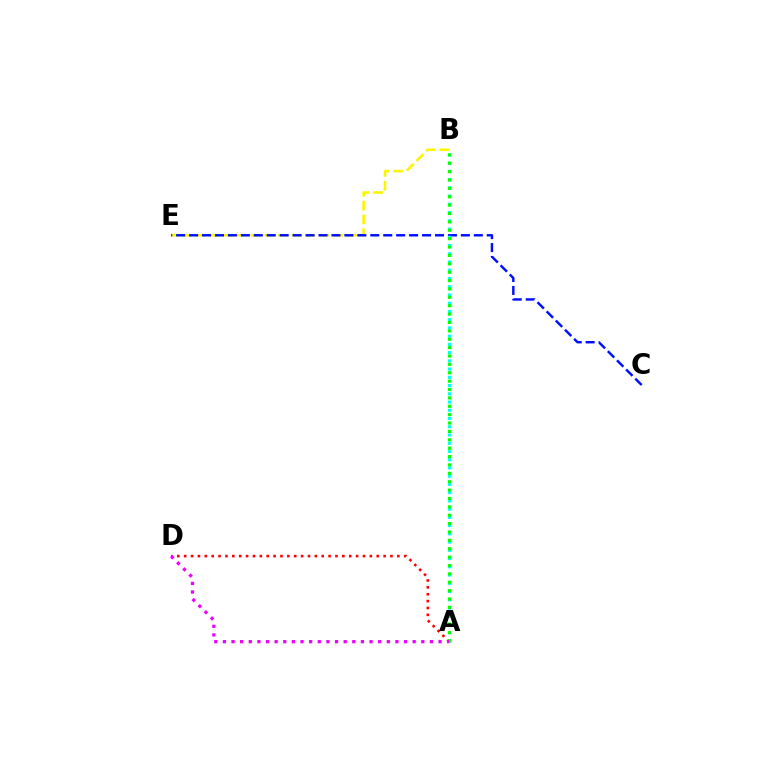{('A', 'D'): [{'color': '#ff0000', 'line_style': 'dotted', 'thickness': 1.87}, {'color': '#ee00ff', 'line_style': 'dotted', 'thickness': 2.34}], ('B', 'E'): [{'color': '#fcf500', 'line_style': 'dashed', 'thickness': 1.87}], ('C', 'E'): [{'color': '#0010ff', 'line_style': 'dashed', 'thickness': 1.76}], ('A', 'B'): [{'color': '#00fff6', 'line_style': 'dotted', 'thickness': 2.24}, {'color': '#08ff00', 'line_style': 'dotted', 'thickness': 2.28}]}